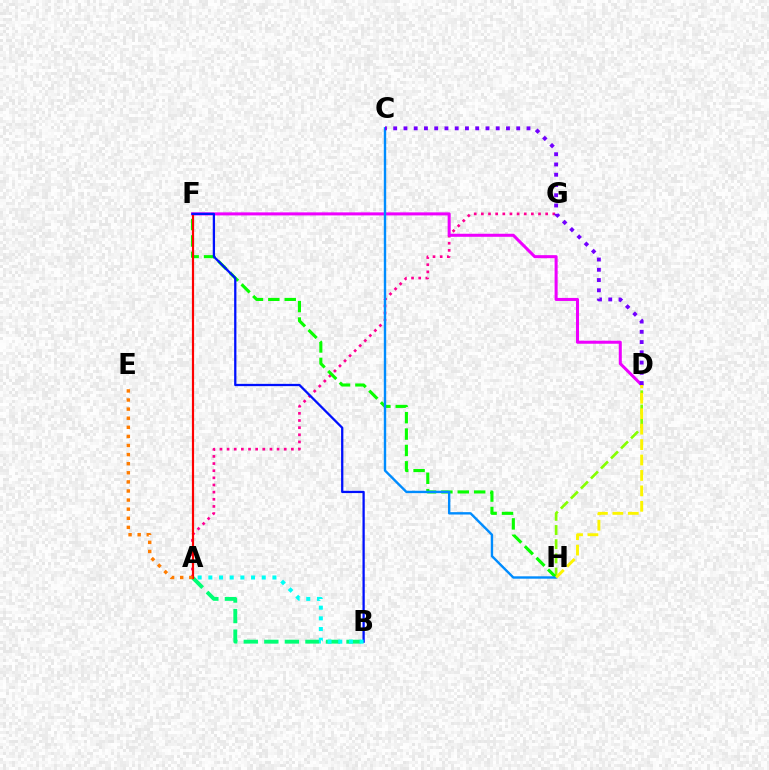{('A', 'G'): [{'color': '#ff0094', 'line_style': 'dotted', 'thickness': 1.94}], ('D', 'H'): [{'color': '#84ff00', 'line_style': 'dashed', 'thickness': 1.93}, {'color': '#fcf500', 'line_style': 'dashed', 'thickness': 2.1}], ('D', 'F'): [{'color': '#ee00ff', 'line_style': 'solid', 'thickness': 2.19}], ('A', 'B'): [{'color': '#00ff74', 'line_style': 'dashed', 'thickness': 2.79}, {'color': '#00fff6', 'line_style': 'dotted', 'thickness': 2.9}], ('F', 'H'): [{'color': '#08ff00', 'line_style': 'dashed', 'thickness': 2.23}], ('A', 'F'): [{'color': '#ff0000', 'line_style': 'solid', 'thickness': 1.57}], ('C', 'H'): [{'color': '#008cff', 'line_style': 'solid', 'thickness': 1.72}], ('B', 'F'): [{'color': '#0010ff', 'line_style': 'solid', 'thickness': 1.64}], ('C', 'D'): [{'color': '#7200ff', 'line_style': 'dotted', 'thickness': 2.79}], ('A', 'E'): [{'color': '#ff7c00', 'line_style': 'dotted', 'thickness': 2.47}]}